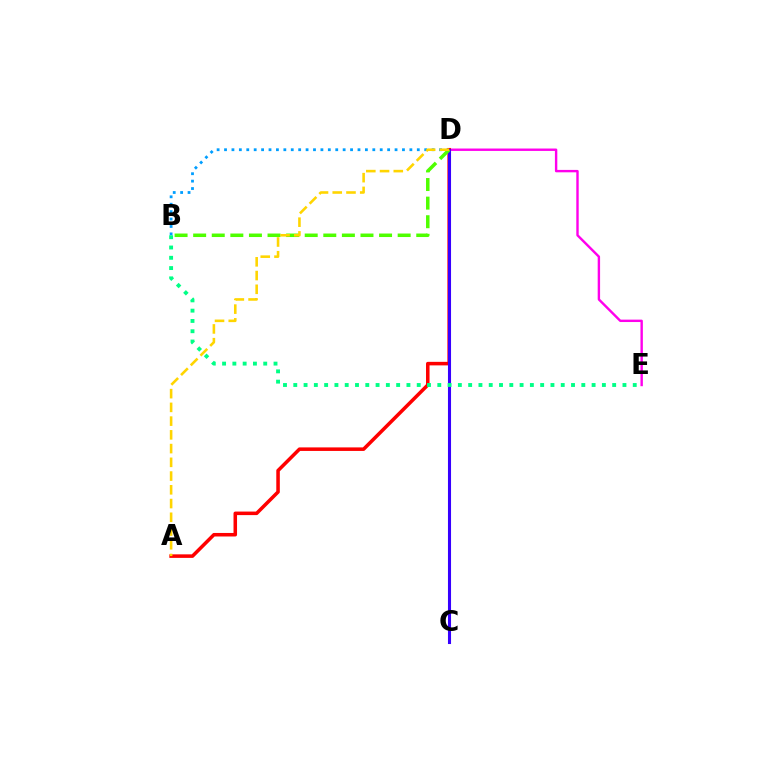{('B', 'D'): [{'color': '#009eff', 'line_style': 'dotted', 'thickness': 2.01}, {'color': '#4fff00', 'line_style': 'dashed', 'thickness': 2.53}], ('D', 'E'): [{'color': '#ff00ed', 'line_style': 'solid', 'thickness': 1.73}], ('A', 'D'): [{'color': '#ff0000', 'line_style': 'solid', 'thickness': 2.54}, {'color': '#ffd500', 'line_style': 'dashed', 'thickness': 1.87}], ('C', 'D'): [{'color': '#3700ff', 'line_style': 'solid', 'thickness': 2.22}], ('B', 'E'): [{'color': '#00ff86', 'line_style': 'dotted', 'thickness': 2.79}]}